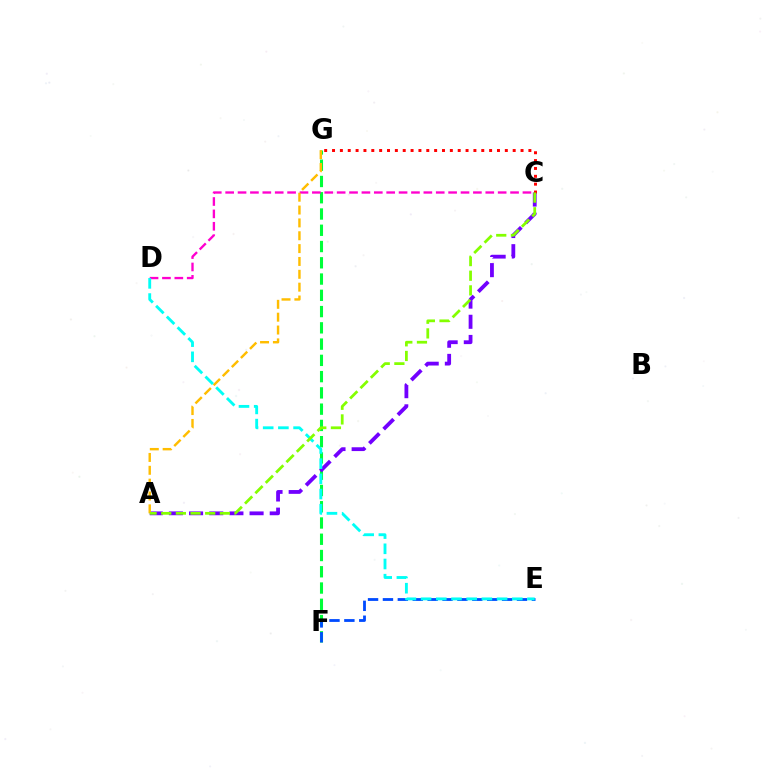{('F', 'G'): [{'color': '#00ff39', 'line_style': 'dashed', 'thickness': 2.21}], ('A', 'C'): [{'color': '#7200ff', 'line_style': 'dashed', 'thickness': 2.74}, {'color': '#84ff00', 'line_style': 'dashed', 'thickness': 1.99}], ('C', 'D'): [{'color': '#ff00cf', 'line_style': 'dashed', 'thickness': 1.68}], ('C', 'G'): [{'color': '#ff0000', 'line_style': 'dotted', 'thickness': 2.13}], ('A', 'G'): [{'color': '#ffbd00', 'line_style': 'dashed', 'thickness': 1.75}], ('E', 'F'): [{'color': '#004bff', 'line_style': 'dashed', 'thickness': 2.02}], ('D', 'E'): [{'color': '#00fff6', 'line_style': 'dashed', 'thickness': 2.06}]}